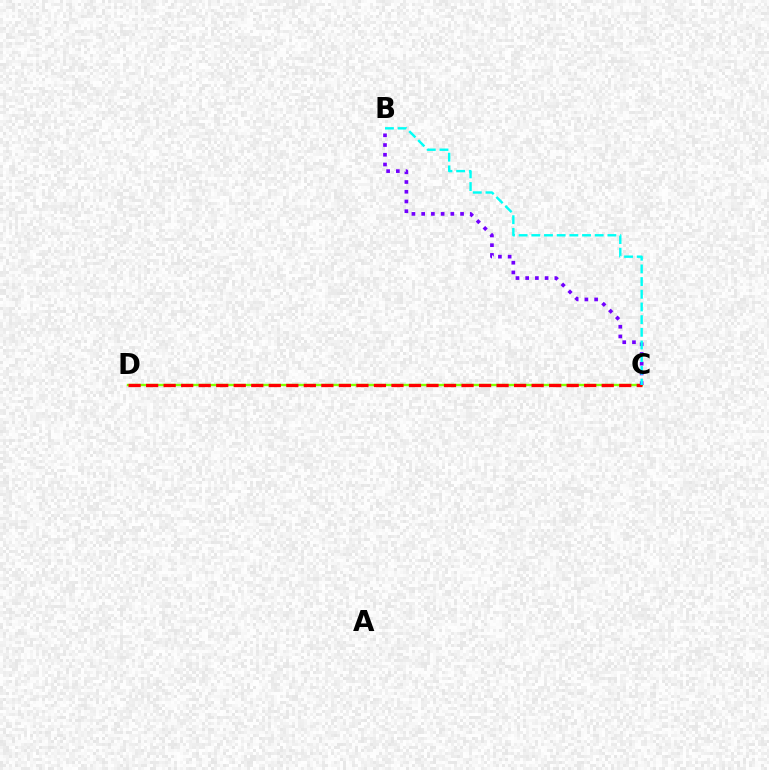{('C', 'D'): [{'color': '#84ff00', 'line_style': 'solid', 'thickness': 1.71}, {'color': '#ff0000', 'line_style': 'dashed', 'thickness': 2.38}], ('B', 'C'): [{'color': '#7200ff', 'line_style': 'dotted', 'thickness': 2.64}, {'color': '#00fff6', 'line_style': 'dashed', 'thickness': 1.72}]}